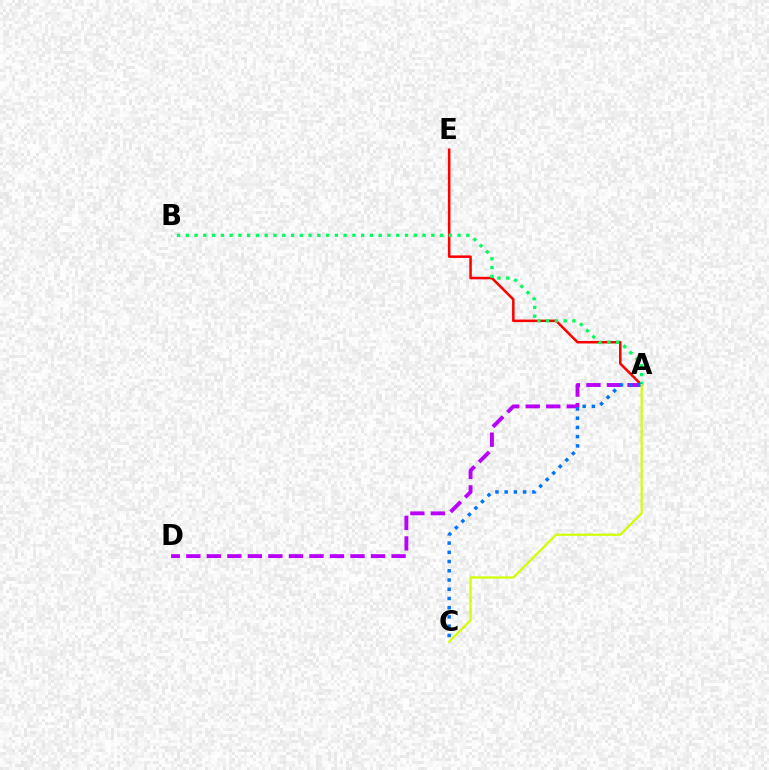{('A', 'E'): [{'color': '#ff0000', 'line_style': 'solid', 'thickness': 1.82}], ('A', 'D'): [{'color': '#b900ff', 'line_style': 'dashed', 'thickness': 2.79}], ('A', 'B'): [{'color': '#00ff5c', 'line_style': 'dotted', 'thickness': 2.38}], ('A', 'C'): [{'color': '#0074ff', 'line_style': 'dotted', 'thickness': 2.51}, {'color': '#d1ff00', 'line_style': 'solid', 'thickness': 1.6}]}